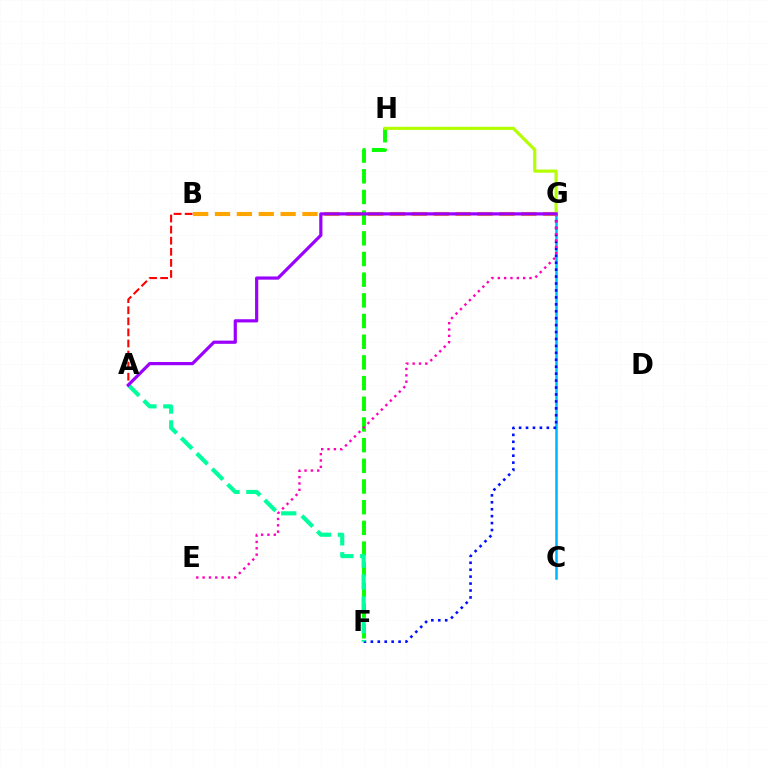{('F', 'H'): [{'color': '#08ff00', 'line_style': 'dashed', 'thickness': 2.81}], ('C', 'G'): [{'color': '#00b5ff', 'line_style': 'solid', 'thickness': 1.8}], ('F', 'G'): [{'color': '#0010ff', 'line_style': 'dotted', 'thickness': 1.88}], ('B', 'G'): [{'color': '#ffa500', 'line_style': 'dashed', 'thickness': 2.97}], ('A', 'B'): [{'color': '#ff0000', 'line_style': 'dashed', 'thickness': 1.51}], ('A', 'F'): [{'color': '#00ff9d', 'line_style': 'dashed', 'thickness': 2.97}], ('E', 'G'): [{'color': '#ff00bd', 'line_style': 'dotted', 'thickness': 1.72}], ('G', 'H'): [{'color': '#b3ff00', 'line_style': 'solid', 'thickness': 2.27}], ('A', 'G'): [{'color': '#9b00ff', 'line_style': 'solid', 'thickness': 2.3}]}